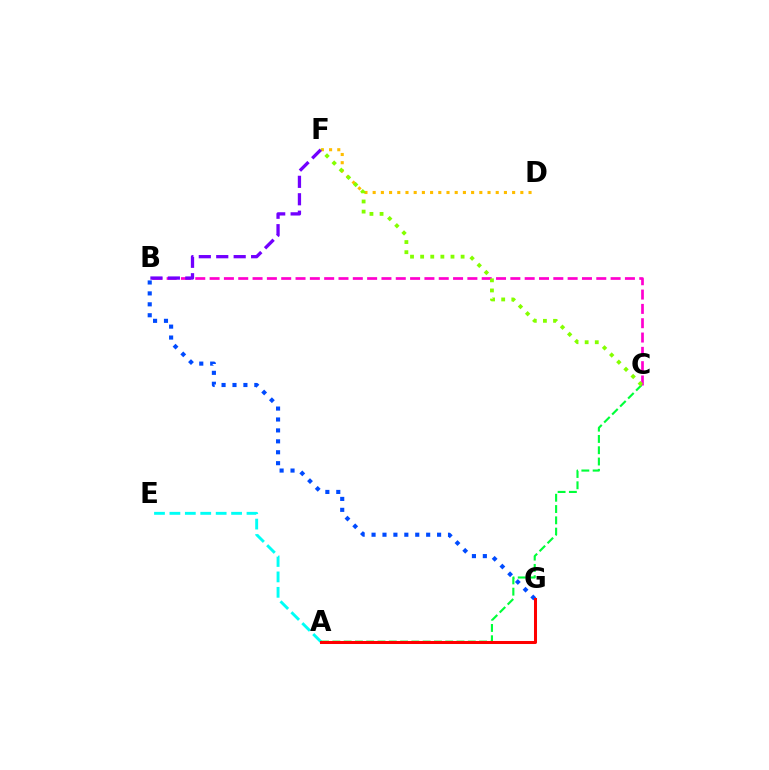{('A', 'E'): [{'color': '#00fff6', 'line_style': 'dashed', 'thickness': 2.09}], ('D', 'F'): [{'color': '#ffbd00', 'line_style': 'dotted', 'thickness': 2.23}], ('A', 'C'): [{'color': '#00ff39', 'line_style': 'dashed', 'thickness': 1.53}], ('B', 'G'): [{'color': '#004bff', 'line_style': 'dotted', 'thickness': 2.97}], ('B', 'C'): [{'color': '#ff00cf', 'line_style': 'dashed', 'thickness': 1.95}], ('C', 'F'): [{'color': '#84ff00', 'line_style': 'dotted', 'thickness': 2.75}], ('A', 'G'): [{'color': '#ff0000', 'line_style': 'solid', 'thickness': 2.18}], ('B', 'F'): [{'color': '#7200ff', 'line_style': 'dashed', 'thickness': 2.37}]}